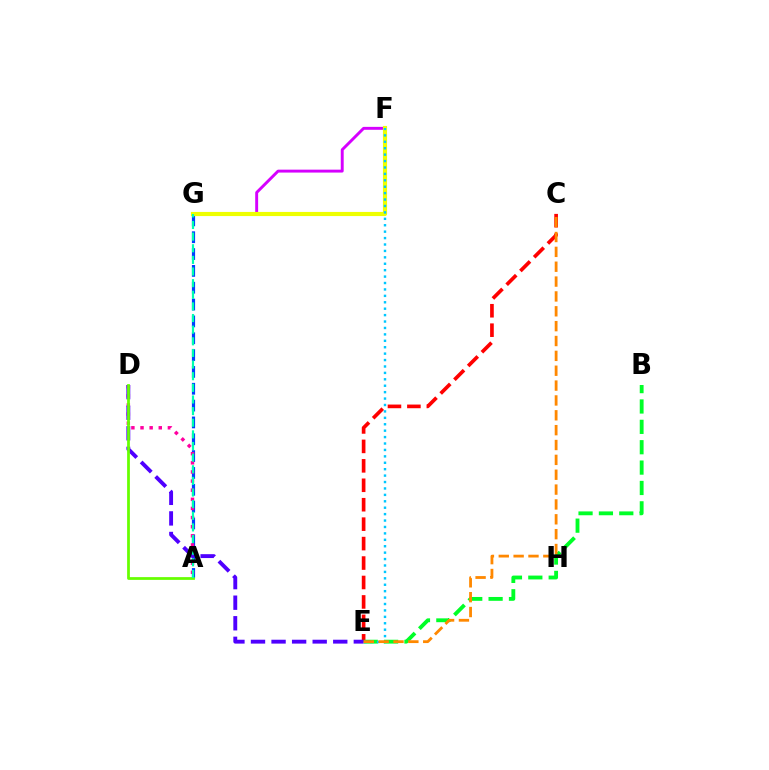{('C', 'E'): [{'color': '#ff0000', 'line_style': 'dashed', 'thickness': 2.64}, {'color': '#ff8800', 'line_style': 'dashed', 'thickness': 2.02}], ('A', 'G'): [{'color': '#003fff', 'line_style': 'dashed', 'thickness': 2.29}, {'color': '#00ffaf', 'line_style': 'dashed', 'thickness': 1.58}], ('F', 'G'): [{'color': '#d600ff', 'line_style': 'solid', 'thickness': 2.1}, {'color': '#eeff00', 'line_style': 'solid', 'thickness': 2.98}], ('B', 'E'): [{'color': '#00ff27', 'line_style': 'dashed', 'thickness': 2.77}], ('E', 'F'): [{'color': '#00c7ff', 'line_style': 'dotted', 'thickness': 1.74}], ('A', 'D'): [{'color': '#ff00a0', 'line_style': 'dotted', 'thickness': 2.48}, {'color': '#66ff00', 'line_style': 'solid', 'thickness': 1.98}], ('D', 'E'): [{'color': '#4f00ff', 'line_style': 'dashed', 'thickness': 2.79}]}